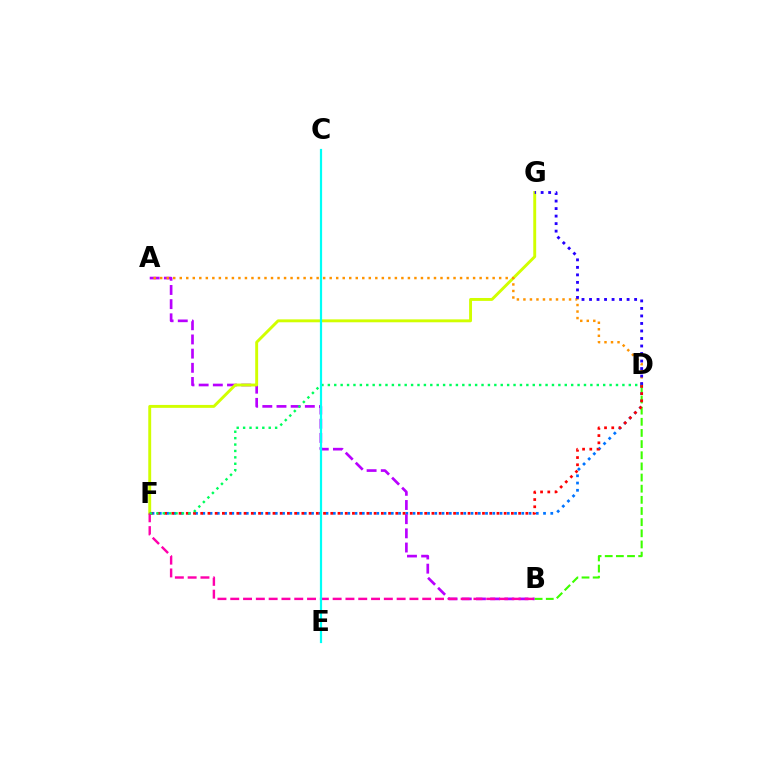{('D', 'F'): [{'color': '#0074ff', 'line_style': 'dotted', 'thickness': 1.97}, {'color': '#ff0000', 'line_style': 'dotted', 'thickness': 1.96}, {'color': '#00ff5c', 'line_style': 'dotted', 'thickness': 1.74}], ('A', 'B'): [{'color': '#b900ff', 'line_style': 'dashed', 'thickness': 1.93}], ('F', 'G'): [{'color': '#d1ff00', 'line_style': 'solid', 'thickness': 2.09}], ('B', 'F'): [{'color': '#ff00ac', 'line_style': 'dashed', 'thickness': 1.74}], ('A', 'D'): [{'color': '#ff9400', 'line_style': 'dotted', 'thickness': 1.77}], ('B', 'D'): [{'color': '#3dff00', 'line_style': 'dashed', 'thickness': 1.51}], ('D', 'G'): [{'color': '#2500ff', 'line_style': 'dotted', 'thickness': 2.04}], ('C', 'E'): [{'color': '#00fff6', 'line_style': 'solid', 'thickness': 1.59}]}